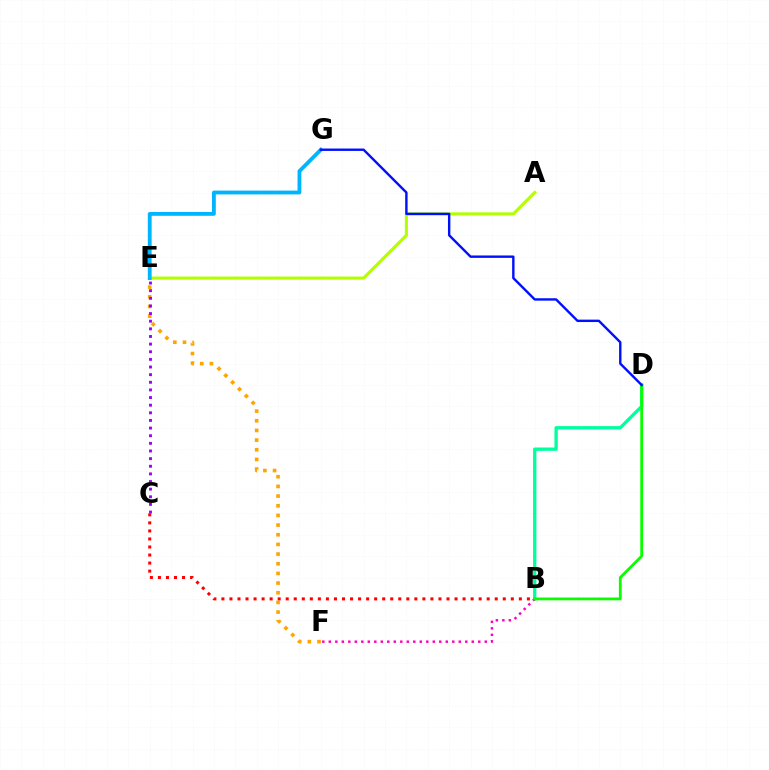{('E', 'F'): [{'color': '#ffa500', 'line_style': 'dotted', 'thickness': 2.63}], ('C', 'E'): [{'color': '#9b00ff', 'line_style': 'dotted', 'thickness': 2.07}], ('A', 'E'): [{'color': '#b3ff00', 'line_style': 'solid', 'thickness': 2.21}], ('B', 'D'): [{'color': '#00ff9d', 'line_style': 'solid', 'thickness': 2.39}, {'color': '#08ff00', 'line_style': 'solid', 'thickness': 2.01}], ('E', 'G'): [{'color': '#00b5ff', 'line_style': 'solid', 'thickness': 2.75}], ('B', 'F'): [{'color': '#ff00bd', 'line_style': 'dotted', 'thickness': 1.77}], ('B', 'C'): [{'color': '#ff0000', 'line_style': 'dotted', 'thickness': 2.18}], ('D', 'G'): [{'color': '#0010ff', 'line_style': 'solid', 'thickness': 1.73}]}